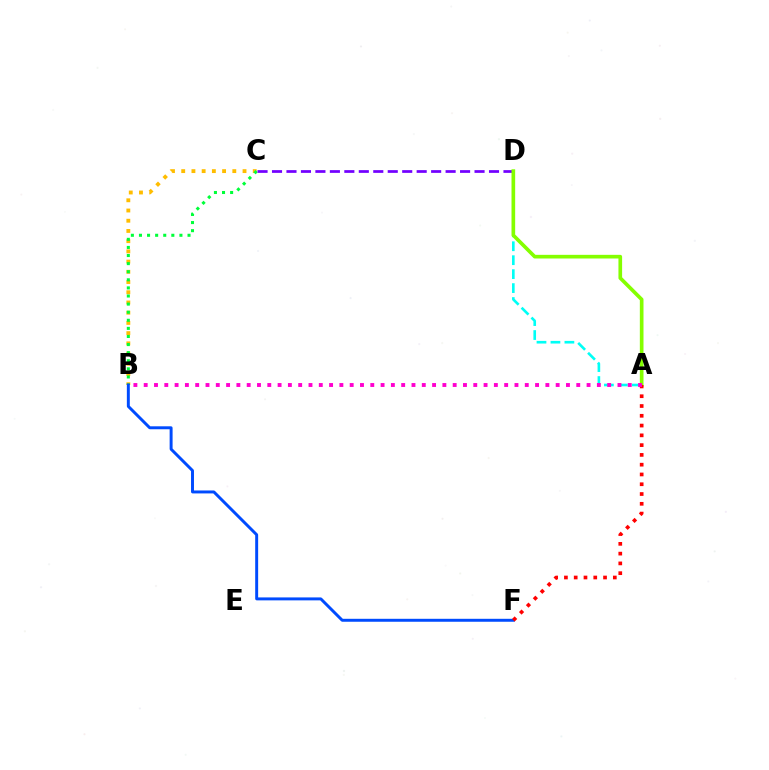{('B', 'C'): [{'color': '#ffbd00', 'line_style': 'dotted', 'thickness': 2.78}, {'color': '#00ff39', 'line_style': 'dotted', 'thickness': 2.2}], ('A', 'D'): [{'color': '#00fff6', 'line_style': 'dashed', 'thickness': 1.9}, {'color': '#84ff00', 'line_style': 'solid', 'thickness': 2.64}], ('B', 'F'): [{'color': '#004bff', 'line_style': 'solid', 'thickness': 2.13}], ('C', 'D'): [{'color': '#7200ff', 'line_style': 'dashed', 'thickness': 1.97}], ('A', 'F'): [{'color': '#ff0000', 'line_style': 'dotted', 'thickness': 2.66}], ('A', 'B'): [{'color': '#ff00cf', 'line_style': 'dotted', 'thickness': 2.8}]}